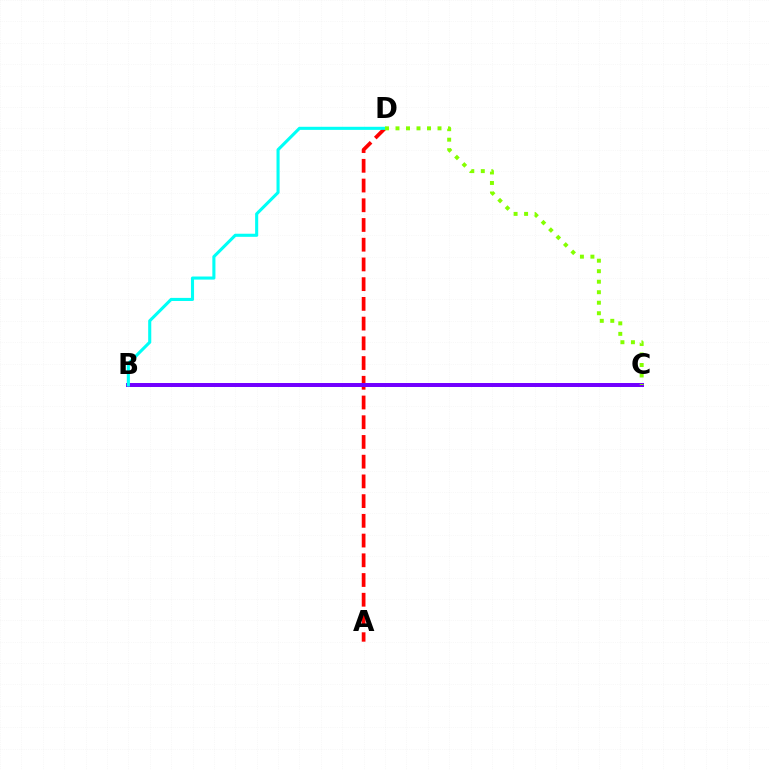{('A', 'D'): [{'color': '#ff0000', 'line_style': 'dashed', 'thickness': 2.68}], ('B', 'C'): [{'color': '#7200ff', 'line_style': 'solid', 'thickness': 2.86}], ('B', 'D'): [{'color': '#00fff6', 'line_style': 'solid', 'thickness': 2.23}], ('C', 'D'): [{'color': '#84ff00', 'line_style': 'dotted', 'thickness': 2.85}]}